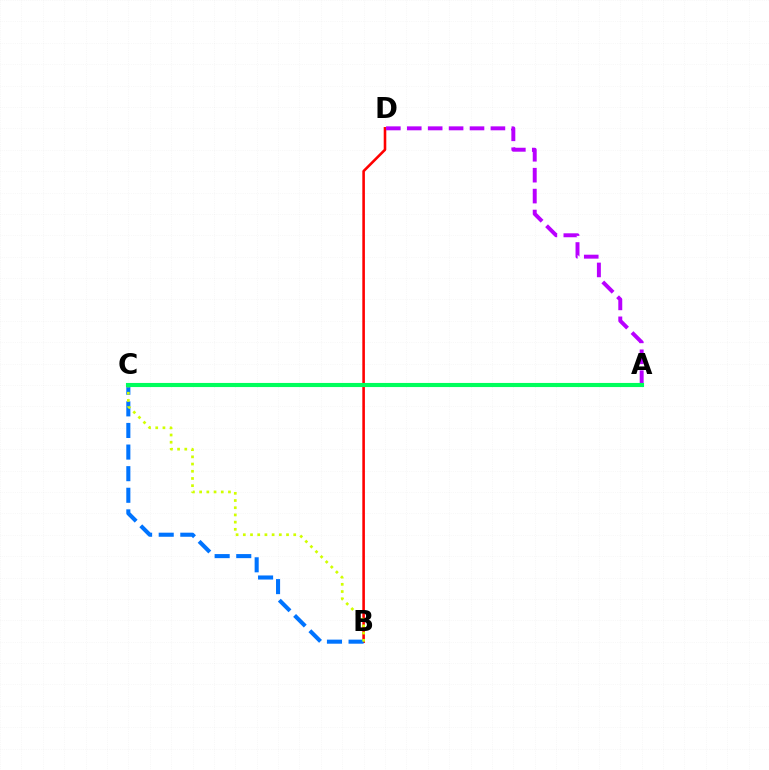{('B', 'D'): [{'color': '#ff0000', 'line_style': 'solid', 'thickness': 1.86}], ('B', 'C'): [{'color': '#0074ff', 'line_style': 'dashed', 'thickness': 2.93}, {'color': '#d1ff00', 'line_style': 'dotted', 'thickness': 1.96}], ('A', 'D'): [{'color': '#b900ff', 'line_style': 'dashed', 'thickness': 2.84}], ('A', 'C'): [{'color': '#00ff5c', 'line_style': 'solid', 'thickness': 2.96}]}